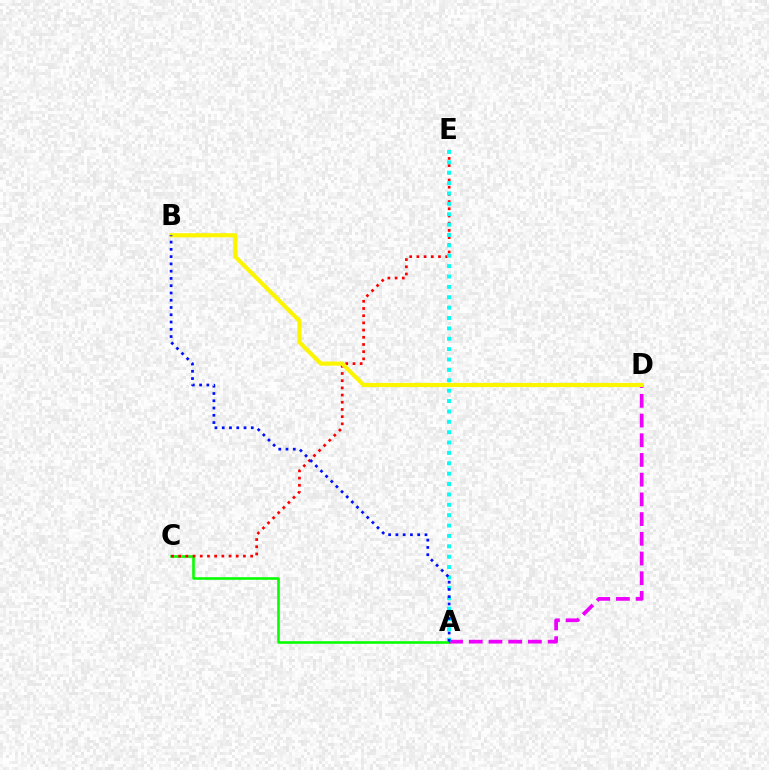{('A', 'C'): [{'color': '#08ff00', 'line_style': 'solid', 'thickness': 1.86}], ('C', 'E'): [{'color': '#ff0000', 'line_style': 'dotted', 'thickness': 1.96}], ('A', 'D'): [{'color': '#ee00ff', 'line_style': 'dashed', 'thickness': 2.68}], ('A', 'E'): [{'color': '#00fff6', 'line_style': 'dotted', 'thickness': 2.82}], ('B', 'D'): [{'color': '#fcf500', 'line_style': 'solid', 'thickness': 2.98}], ('A', 'B'): [{'color': '#0010ff', 'line_style': 'dotted', 'thickness': 1.97}]}